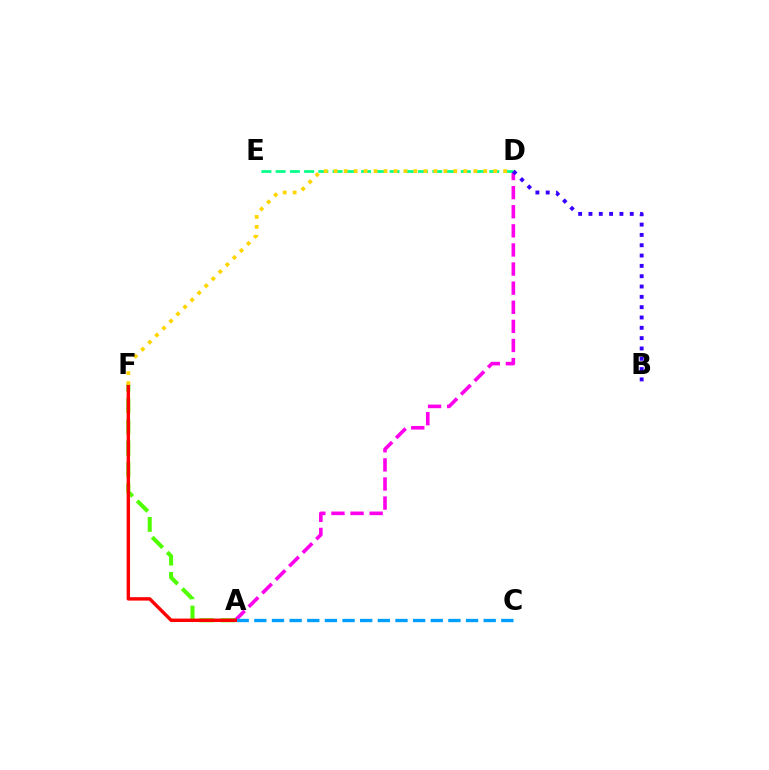{('A', 'D'): [{'color': '#ff00ed', 'line_style': 'dashed', 'thickness': 2.6}], ('D', 'E'): [{'color': '#00ff86', 'line_style': 'dashed', 'thickness': 1.94}], ('A', 'F'): [{'color': '#4fff00', 'line_style': 'dashed', 'thickness': 2.89}, {'color': '#ff0000', 'line_style': 'solid', 'thickness': 2.46}], ('B', 'D'): [{'color': '#3700ff', 'line_style': 'dotted', 'thickness': 2.8}], ('A', 'C'): [{'color': '#009eff', 'line_style': 'dashed', 'thickness': 2.4}], ('D', 'F'): [{'color': '#ffd500', 'line_style': 'dotted', 'thickness': 2.71}]}